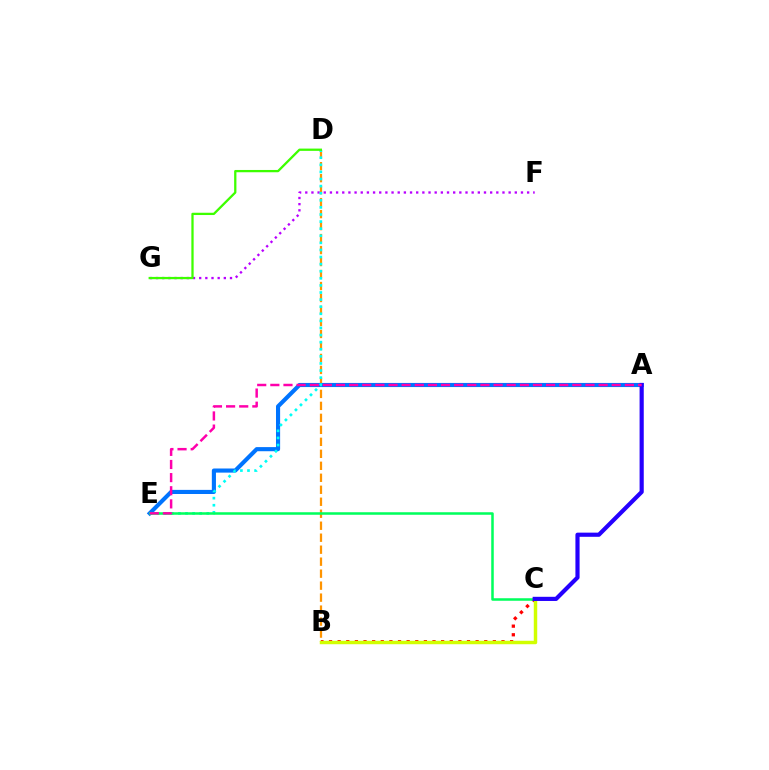{('F', 'G'): [{'color': '#b900ff', 'line_style': 'dotted', 'thickness': 1.67}], ('B', 'D'): [{'color': '#ff9400', 'line_style': 'dashed', 'thickness': 1.63}], ('A', 'E'): [{'color': '#0074ff', 'line_style': 'solid', 'thickness': 2.97}, {'color': '#ff00ac', 'line_style': 'dashed', 'thickness': 1.78}], ('D', 'E'): [{'color': '#00fff6', 'line_style': 'dotted', 'thickness': 1.93}], ('B', 'C'): [{'color': '#ff0000', 'line_style': 'dotted', 'thickness': 2.34}, {'color': '#d1ff00', 'line_style': 'solid', 'thickness': 2.48}], ('D', 'G'): [{'color': '#3dff00', 'line_style': 'solid', 'thickness': 1.64}], ('C', 'E'): [{'color': '#00ff5c', 'line_style': 'solid', 'thickness': 1.81}], ('A', 'C'): [{'color': '#2500ff', 'line_style': 'solid', 'thickness': 3.0}]}